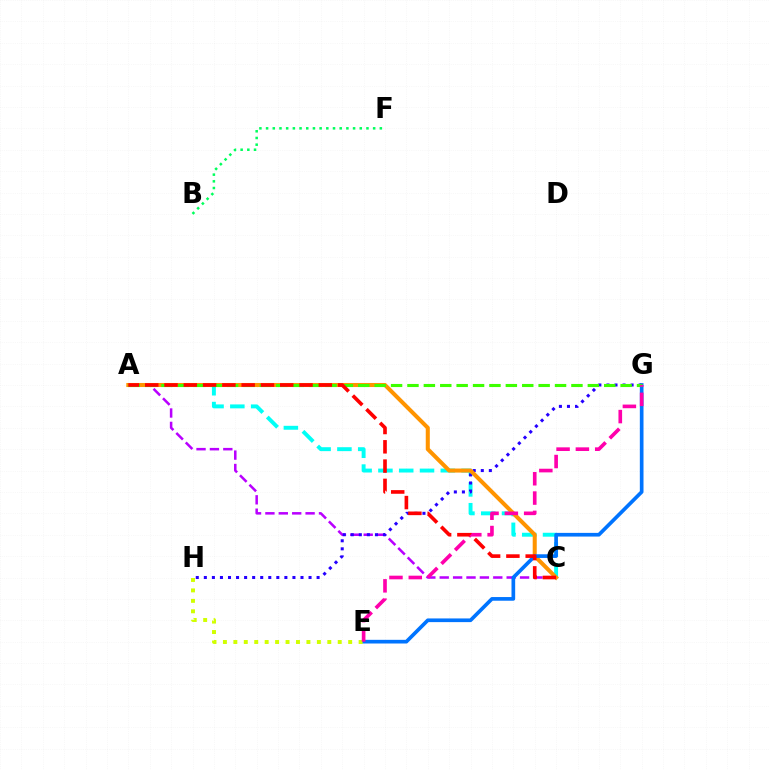{('B', 'F'): [{'color': '#00ff5c', 'line_style': 'dotted', 'thickness': 1.82}], ('A', 'C'): [{'color': '#b900ff', 'line_style': 'dashed', 'thickness': 1.82}, {'color': '#00fff6', 'line_style': 'dashed', 'thickness': 2.83}, {'color': '#ff9400', 'line_style': 'solid', 'thickness': 2.91}, {'color': '#ff0000', 'line_style': 'dashed', 'thickness': 2.62}], ('G', 'H'): [{'color': '#2500ff', 'line_style': 'dotted', 'thickness': 2.19}], ('E', 'G'): [{'color': '#0074ff', 'line_style': 'solid', 'thickness': 2.65}, {'color': '#ff00ac', 'line_style': 'dashed', 'thickness': 2.62}], ('E', 'H'): [{'color': '#d1ff00', 'line_style': 'dotted', 'thickness': 2.84}], ('A', 'G'): [{'color': '#3dff00', 'line_style': 'dashed', 'thickness': 2.23}]}